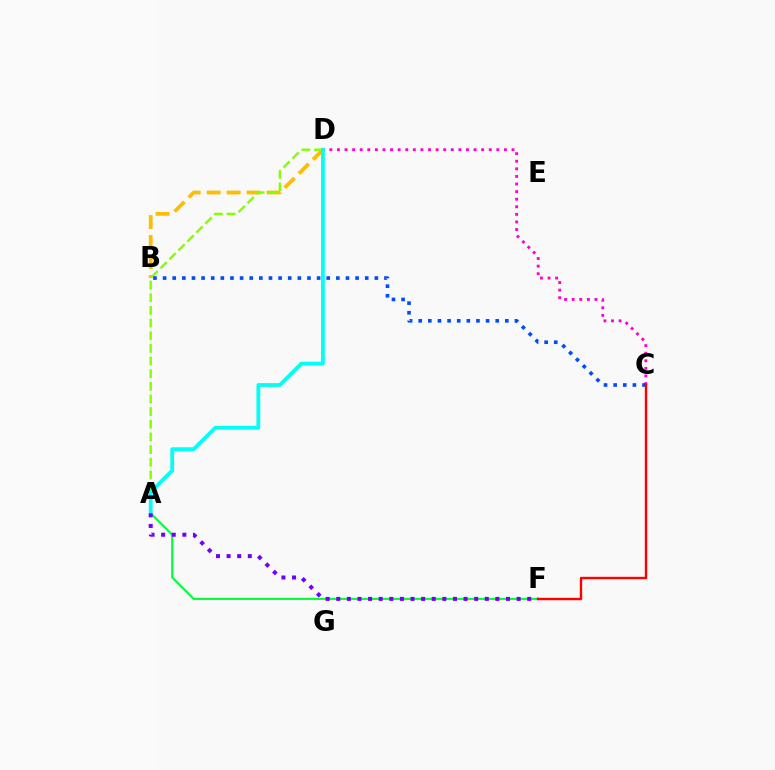{('B', 'D'): [{'color': '#ffbd00', 'line_style': 'dashed', 'thickness': 2.72}], ('A', 'D'): [{'color': '#84ff00', 'line_style': 'dashed', 'thickness': 1.72}, {'color': '#00fff6', 'line_style': 'solid', 'thickness': 2.72}], ('A', 'F'): [{'color': '#00ff39', 'line_style': 'solid', 'thickness': 1.52}, {'color': '#7200ff', 'line_style': 'dotted', 'thickness': 2.88}], ('C', 'D'): [{'color': '#ff00cf', 'line_style': 'dotted', 'thickness': 2.06}], ('B', 'C'): [{'color': '#004bff', 'line_style': 'dotted', 'thickness': 2.62}], ('C', 'F'): [{'color': '#ff0000', 'line_style': 'solid', 'thickness': 1.73}]}